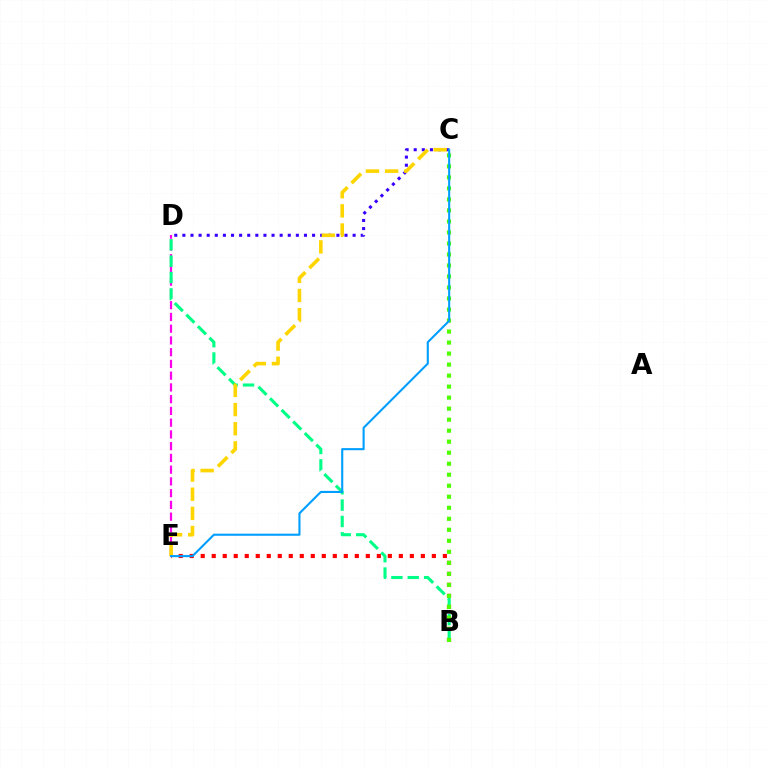{('D', 'E'): [{'color': '#ff00ed', 'line_style': 'dashed', 'thickness': 1.6}], ('C', 'D'): [{'color': '#3700ff', 'line_style': 'dotted', 'thickness': 2.2}], ('B', 'E'): [{'color': '#ff0000', 'line_style': 'dotted', 'thickness': 2.99}], ('B', 'D'): [{'color': '#00ff86', 'line_style': 'dashed', 'thickness': 2.22}], ('B', 'C'): [{'color': '#4fff00', 'line_style': 'dotted', 'thickness': 2.99}], ('C', 'E'): [{'color': '#ffd500', 'line_style': 'dashed', 'thickness': 2.6}, {'color': '#009eff', 'line_style': 'solid', 'thickness': 1.51}]}